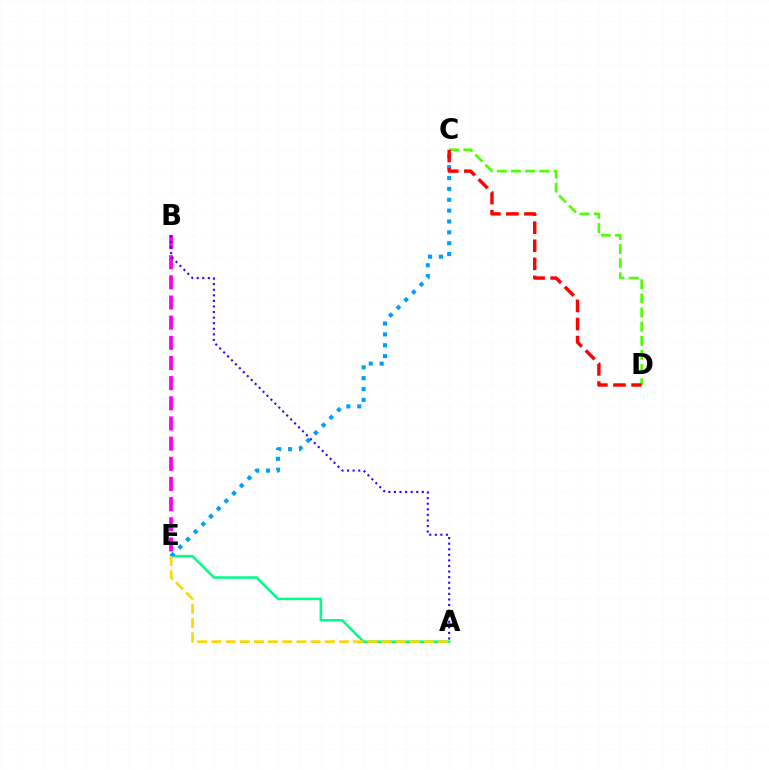{('A', 'E'): [{'color': '#00ff86', 'line_style': 'solid', 'thickness': 1.82}, {'color': '#ffd500', 'line_style': 'dashed', 'thickness': 1.93}], ('C', 'E'): [{'color': '#009eff', 'line_style': 'dotted', 'thickness': 2.95}], ('B', 'E'): [{'color': '#ff00ed', 'line_style': 'dashed', 'thickness': 2.74}], ('A', 'B'): [{'color': '#3700ff', 'line_style': 'dotted', 'thickness': 1.52}], ('C', 'D'): [{'color': '#4fff00', 'line_style': 'dashed', 'thickness': 1.92}, {'color': '#ff0000', 'line_style': 'dashed', 'thickness': 2.46}]}